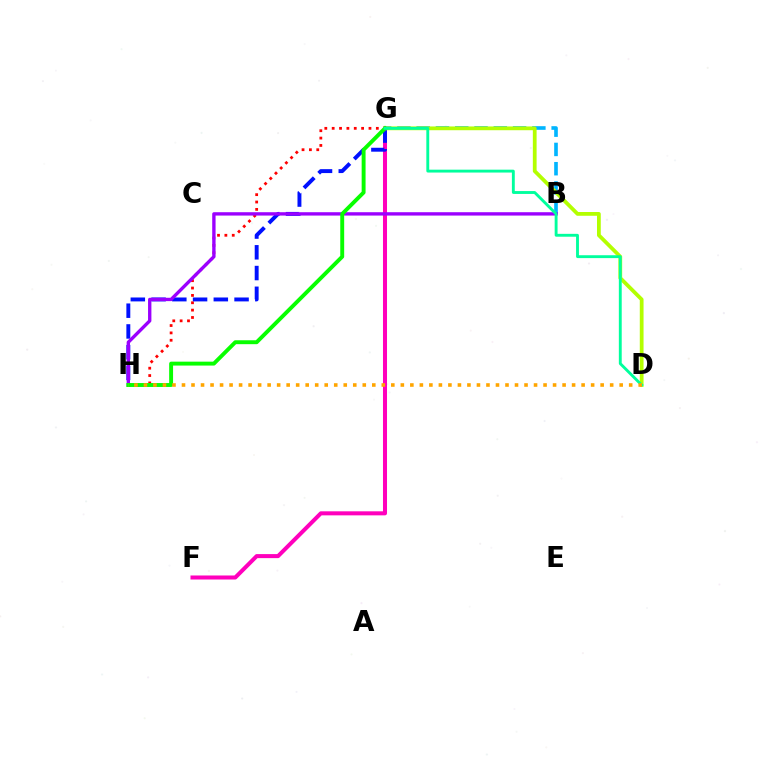{('G', 'H'): [{'color': '#ff0000', 'line_style': 'dotted', 'thickness': 2.0}, {'color': '#0010ff', 'line_style': 'dashed', 'thickness': 2.82}, {'color': '#08ff00', 'line_style': 'solid', 'thickness': 2.81}], ('F', 'G'): [{'color': '#ff00bd', 'line_style': 'solid', 'thickness': 2.9}], ('B', 'G'): [{'color': '#00b5ff', 'line_style': 'dashed', 'thickness': 2.62}], ('D', 'G'): [{'color': '#b3ff00', 'line_style': 'solid', 'thickness': 2.71}, {'color': '#00ff9d', 'line_style': 'solid', 'thickness': 2.07}], ('B', 'H'): [{'color': '#9b00ff', 'line_style': 'solid', 'thickness': 2.41}], ('D', 'H'): [{'color': '#ffa500', 'line_style': 'dotted', 'thickness': 2.59}]}